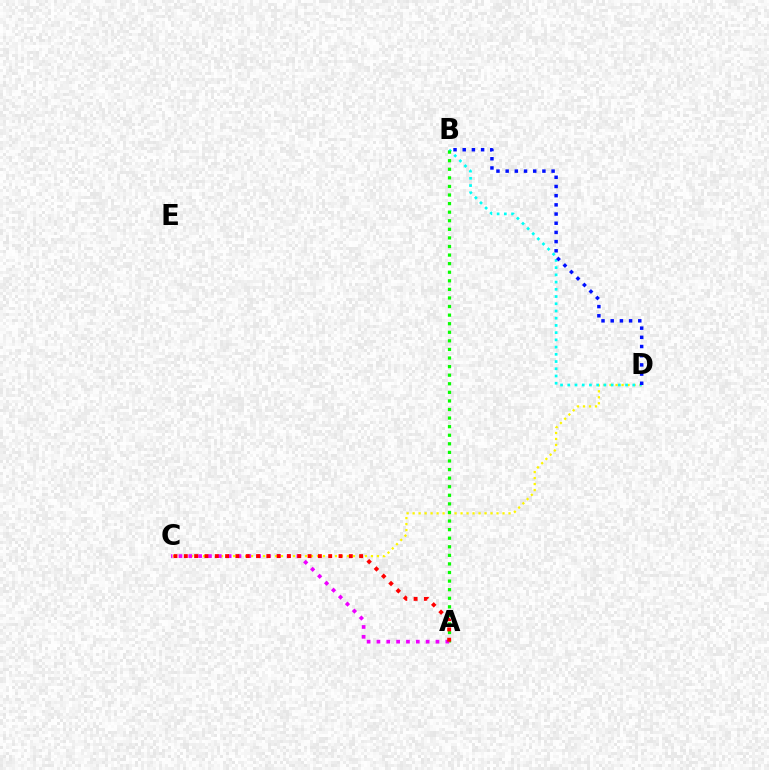{('C', 'D'): [{'color': '#fcf500', 'line_style': 'dotted', 'thickness': 1.63}], ('B', 'D'): [{'color': '#00fff6', 'line_style': 'dotted', 'thickness': 1.96}, {'color': '#0010ff', 'line_style': 'dotted', 'thickness': 2.5}], ('A', 'B'): [{'color': '#08ff00', 'line_style': 'dotted', 'thickness': 2.33}], ('A', 'C'): [{'color': '#ee00ff', 'line_style': 'dotted', 'thickness': 2.67}, {'color': '#ff0000', 'line_style': 'dotted', 'thickness': 2.8}]}